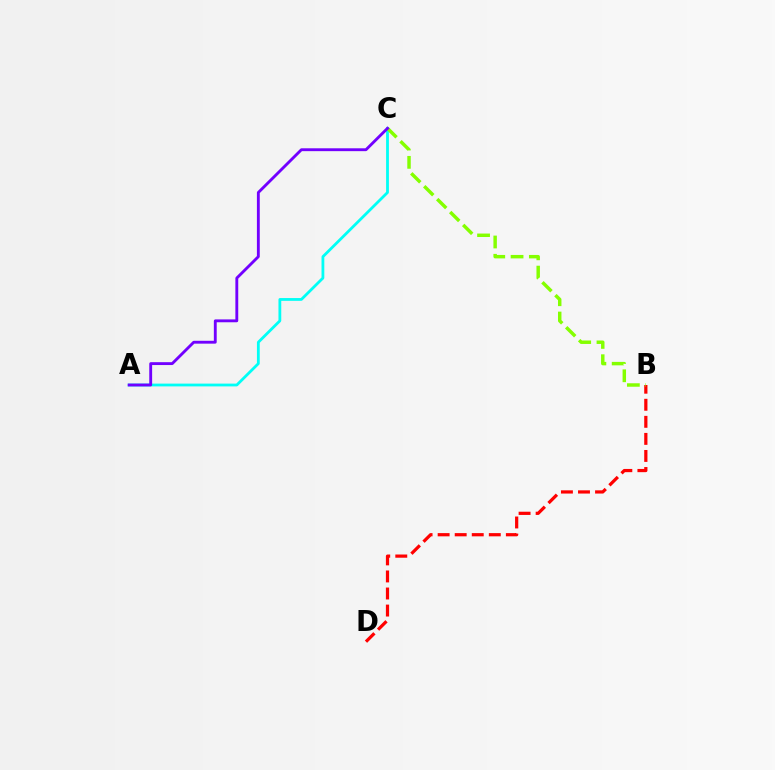{('B', 'D'): [{'color': '#ff0000', 'line_style': 'dashed', 'thickness': 2.32}], ('A', 'C'): [{'color': '#00fff6', 'line_style': 'solid', 'thickness': 2.01}, {'color': '#7200ff', 'line_style': 'solid', 'thickness': 2.06}], ('B', 'C'): [{'color': '#84ff00', 'line_style': 'dashed', 'thickness': 2.49}]}